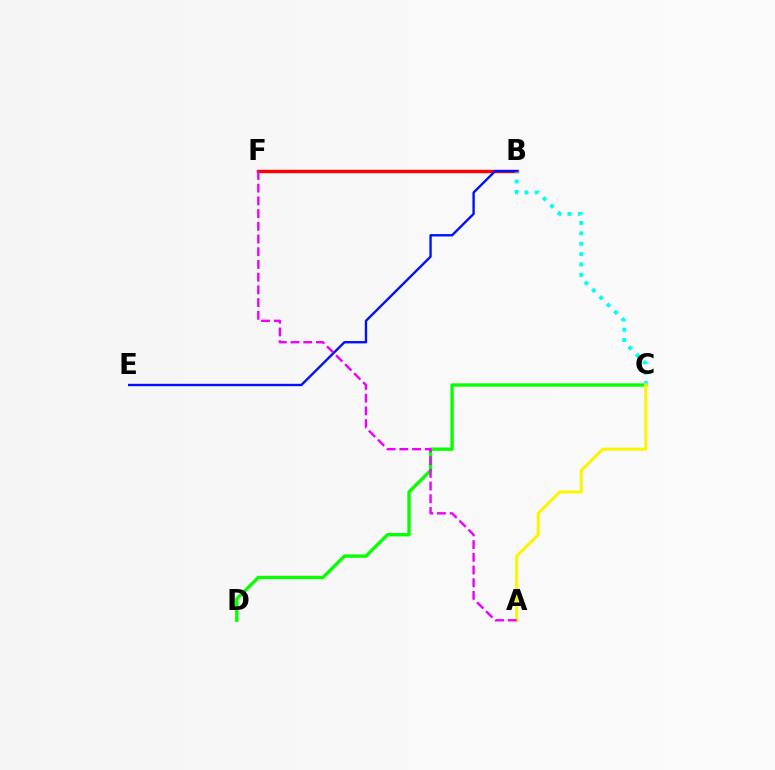{('C', 'D'): [{'color': '#08ff00', 'line_style': 'solid', 'thickness': 2.41}], ('B', 'F'): [{'color': '#ff0000', 'line_style': 'solid', 'thickness': 2.44}], ('B', 'C'): [{'color': '#00fff6', 'line_style': 'dotted', 'thickness': 2.82}], ('A', 'C'): [{'color': '#fcf500', 'line_style': 'solid', 'thickness': 2.18}], ('B', 'E'): [{'color': '#0010ff', 'line_style': 'solid', 'thickness': 1.71}], ('A', 'F'): [{'color': '#ee00ff', 'line_style': 'dashed', 'thickness': 1.73}]}